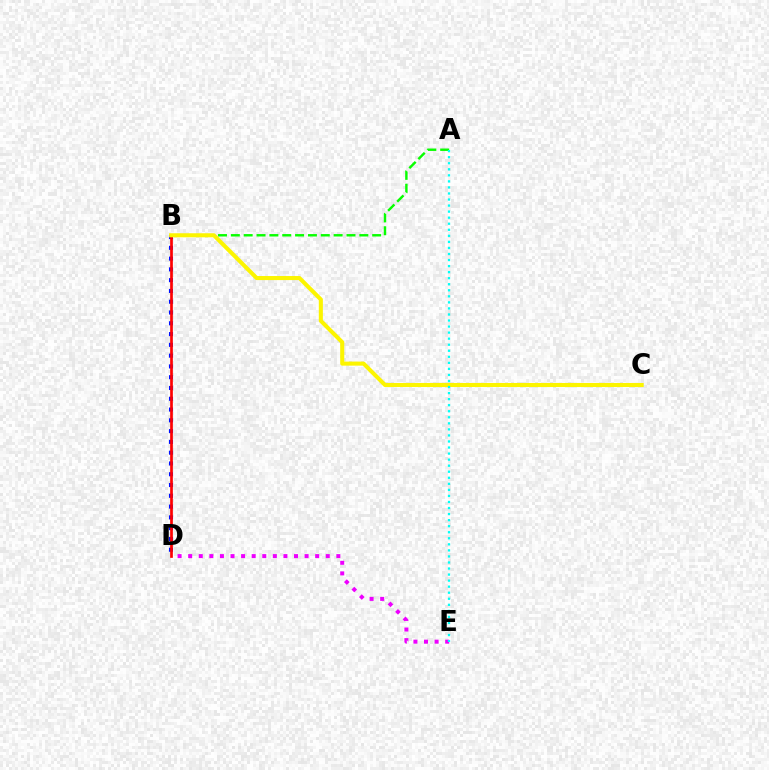{('A', 'B'): [{'color': '#08ff00', 'line_style': 'dashed', 'thickness': 1.75}], ('B', 'D'): [{'color': '#0010ff', 'line_style': 'dotted', 'thickness': 2.93}, {'color': '#ff0000', 'line_style': 'solid', 'thickness': 1.94}], ('B', 'C'): [{'color': '#fcf500', 'line_style': 'solid', 'thickness': 2.93}], ('D', 'E'): [{'color': '#ee00ff', 'line_style': 'dotted', 'thickness': 2.88}], ('A', 'E'): [{'color': '#00fff6', 'line_style': 'dotted', 'thickness': 1.64}]}